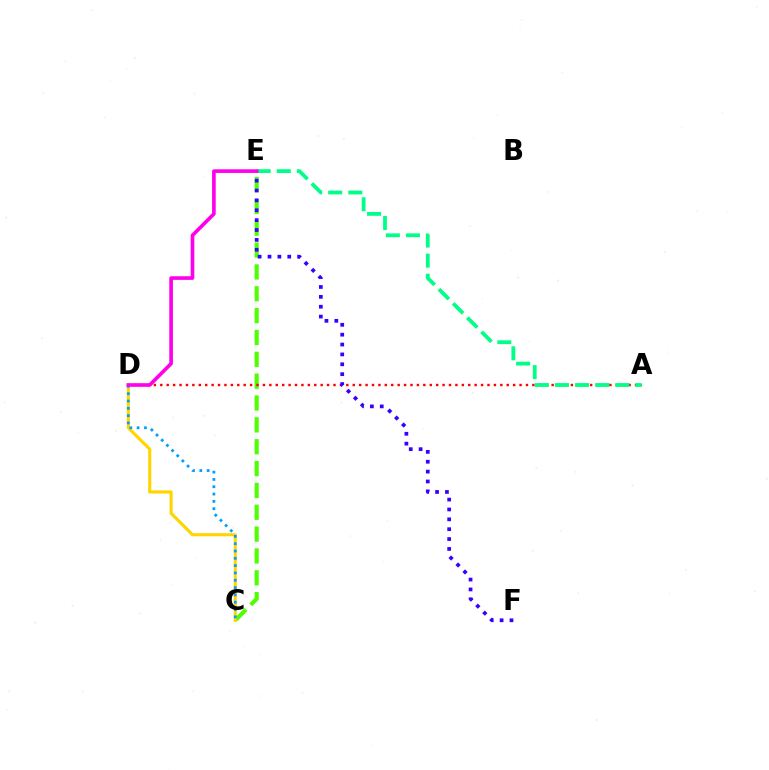{('C', 'E'): [{'color': '#4fff00', 'line_style': 'dashed', 'thickness': 2.97}], ('A', 'D'): [{'color': '#ff0000', 'line_style': 'dotted', 'thickness': 1.74}], ('E', 'F'): [{'color': '#3700ff', 'line_style': 'dotted', 'thickness': 2.68}], ('C', 'D'): [{'color': '#ffd500', 'line_style': 'solid', 'thickness': 2.24}, {'color': '#009eff', 'line_style': 'dotted', 'thickness': 1.99}], ('A', 'E'): [{'color': '#00ff86', 'line_style': 'dashed', 'thickness': 2.73}], ('D', 'E'): [{'color': '#ff00ed', 'line_style': 'solid', 'thickness': 2.62}]}